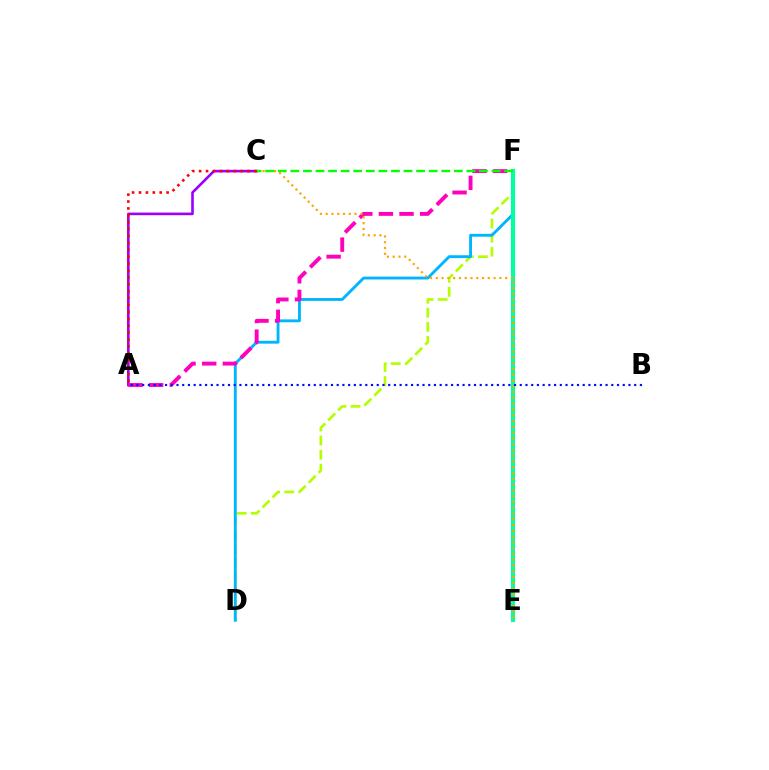{('D', 'F'): [{'color': '#b3ff00', 'line_style': 'dashed', 'thickness': 1.91}, {'color': '#00b5ff', 'line_style': 'solid', 'thickness': 2.06}], ('E', 'F'): [{'color': '#00ff9d', 'line_style': 'solid', 'thickness': 2.99}], ('A', 'C'): [{'color': '#9b00ff', 'line_style': 'solid', 'thickness': 1.89}, {'color': '#ff0000', 'line_style': 'dotted', 'thickness': 1.87}], ('A', 'F'): [{'color': '#ff00bd', 'line_style': 'dashed', 'thickness': 2.8}], ('C', 'E'): [{'color': '#ffa500', 'line_style': 'dotted', 'thickness': 1.57}], ('A', 'B'): [{'color': '#0010ff', 'line_style': 'dotted', 'thickness': 1.55}], ('C', 'F'): [{'color': '#08ff00', 'line_style': 'dashed', 'thickness': 1.71}]}